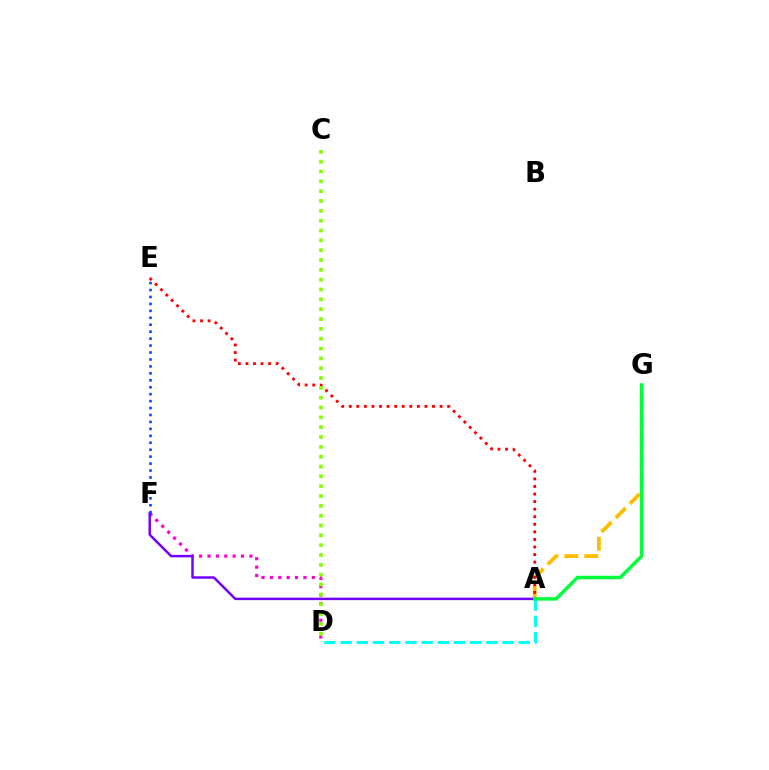{('A', 'G'): [{'color': '#ffbd00', 'line_style': 'dashed', 'thickness': 2.71}, {'color': '#00ff39', 'line_style': 'solid', 'thickness': 2.51}], ('A', 'E'): [{'color': '#ff0000', 'line_style': 'dotted', 'thickness': 2.06}], ('D', 'F'): [{'color': '#ff00cf', 'line_style': 'dotted', 'thickness': 2.28}], ('A', 'D'): [{'color': '#00fff6', 'line_style': 'dashed', 'thickness': 2.2}], ('A', 'F'): [{'color': '#7200ff', 'line_style': 'solid', 'thickness': 1.78}], ('C', 'D'): [{'color': '#84ff00', 'line_style': 'dotted', 'thickness': 2.67}], ('E', 'F'): [{'color': '#004bff', 'line_style': 'dotted', 'thickness': 1.89}]}